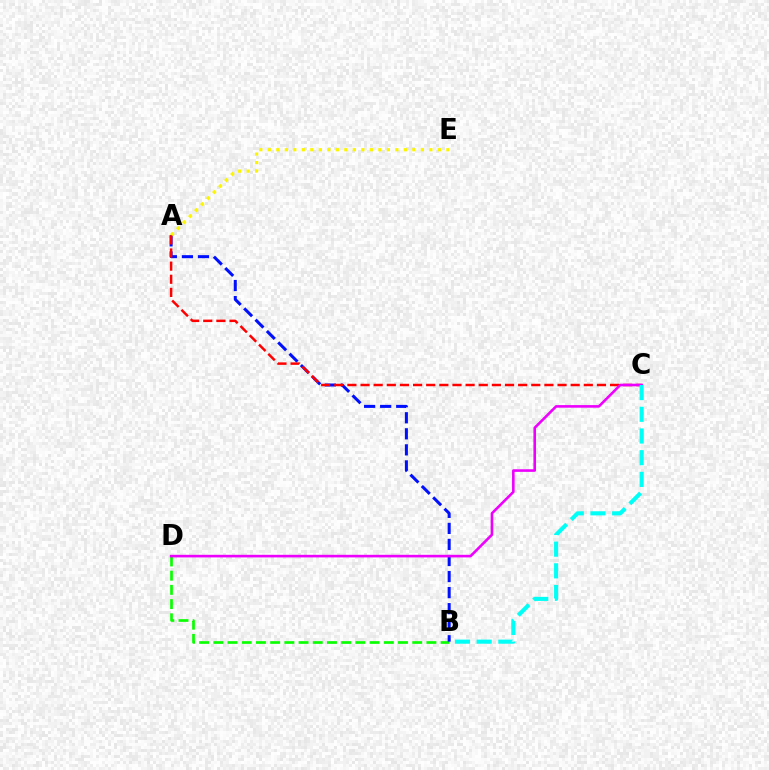{('B', 'D'): [{'color': '#08ff00', 'line_style': 'dashed', 'thickness': 1.93}], ('A', 'B'): [{'color': '#0010ff', 'line_style': 'dashed', 'thickness': 2.18}], ('A', 'E'): [{'color': '#fcf500', 'line_style': 'dotted', 'thickness': 2.31}], ('A', 'C'): [{'color': '#ff0000', 'line_style': 'dashed', 'thickness': 1.78}], ('C', 'D'): [{'color': '#ee00ff', 'line_style': 'solid', 'thickness': 1.88}], ('B', 'C'): [{'color': '#00fff6', 'line_style': 'dashed', 'thickness': 2.95}]}